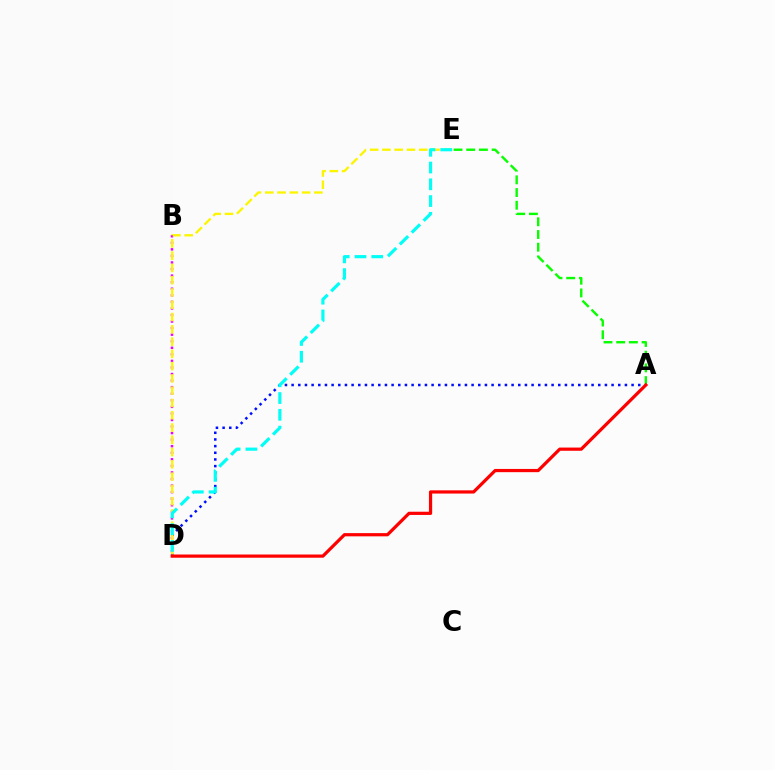{('A', 'D'): [{'color': '#0010ff', 'line_style': 'dotted', 'thickness': 1.81}, {'color': '#ff0000', 'line_style': 'solid', 'thickness': 2.32}], ('B', 'D'): [{'color': '#ee00ff', 'line_style': 'dotted', 'thickness': 1.78}], ('A', 'E'): [{'color': '#08ff00', 'line_style': 'dashed', 'thickness': 1.73}], ('D', 'E'): [{'color': '#fcf500', 'line_style': 'dashed', 'thickness': 1.67}, {'color': '#00fff6', 'line_style': 'dashed', 'thickness': 2.28}]}